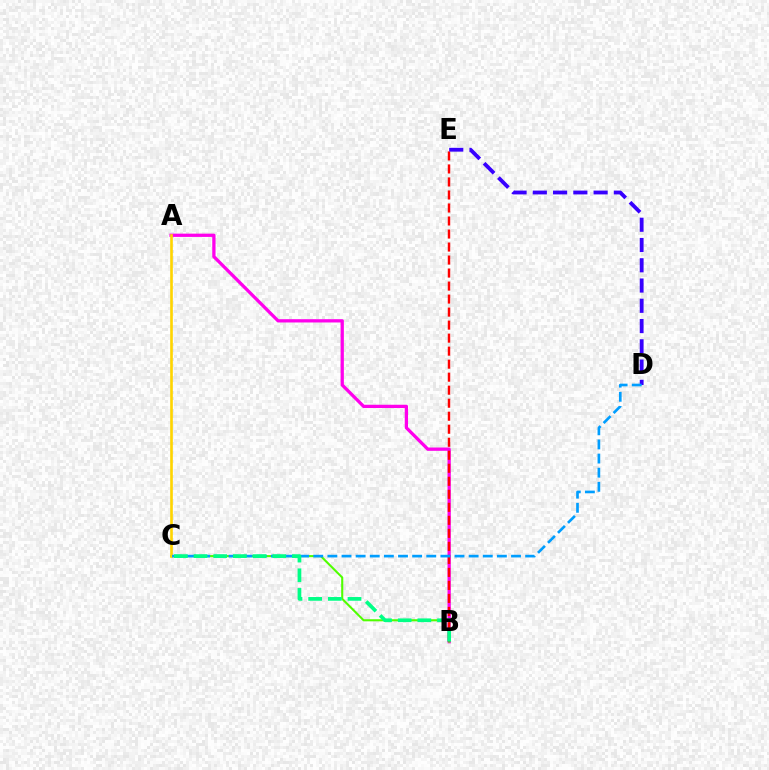{('A', 'B'): [{'color': '#ff00ed', 'line_style': 'solid', 'thickness': 2.36}], ('B', 'C'): [{'color': '#4fff00', 'line_style': 'solid', 'thickness': 1.51}, {'color': '#00ff86', 'line_style': 'dashed', 'thickness': 2.67}], ('B', 'E'): [{'color': '#ff0000', 'line_style': 'dashed', 'thickness': 1.77}], ('A', 'C'): [{'color': '#ffd500', 'line_style': 'solid', 'thickness': 1.9}], ('D', 'E'): [{'color': '#3700ff', 'line_style': 'dashed', 'thickness': 2.75}], ('C', 'D'): [{'color': '#009eff', 'line_style': 'dashed', 'thickness': 1.92}]}